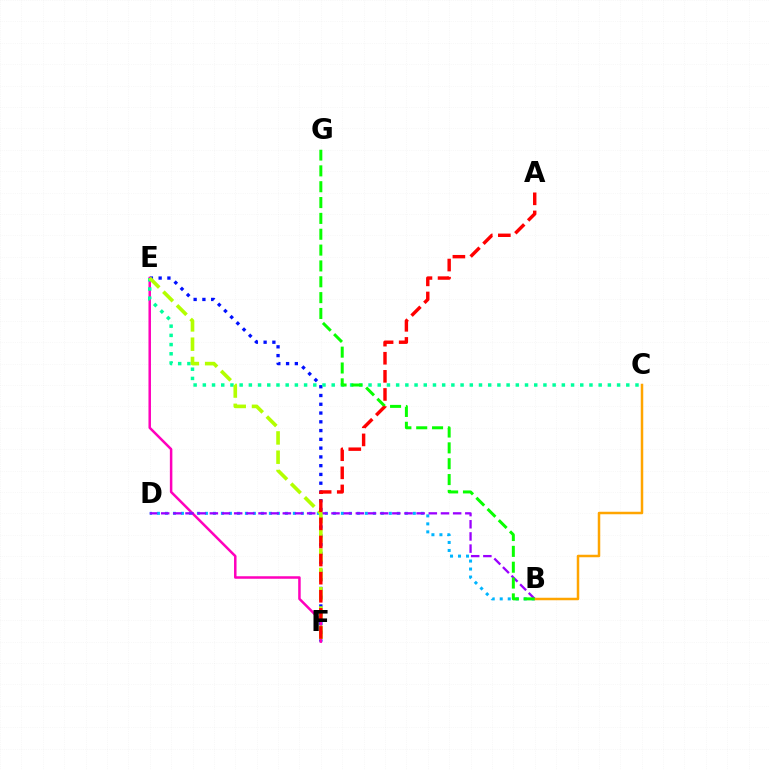{('E', 'F'): [{'color': '#0010ff', 'line_style': 'dotted', 'thickness': 2.38}, {'color': '#ff00bd', 'line_style': 'solid', 'thickness': 1.8}, {'color': '#b3ff00', 'line_style': 'dashed', 'thickness': 2.62}], ('B', 'D'): [{'color': '#00b5ff', 'line_style': 'dotted', 'thickness': 2.17}, {'color': '#9b00ff', 'line_style': 'dashed', 'thickness': 1.65}], ('C', 'E'): [{'color': '#00ff9d', 'line_style': 'dotted', 'thickness': 2.5}], ('B', 'C'): [{'color': '#ffa500', 'line_style': 'solid', 'thickness': 1.8}], ('B', 'G'): [{'color': '#08ff00', 'line_style': 'dashed', 'thickness': 2.15}], ('A', 'F'): [{'color': '#ff0000', 'line_style': 'dashed', 'thickness': 2.46}]}